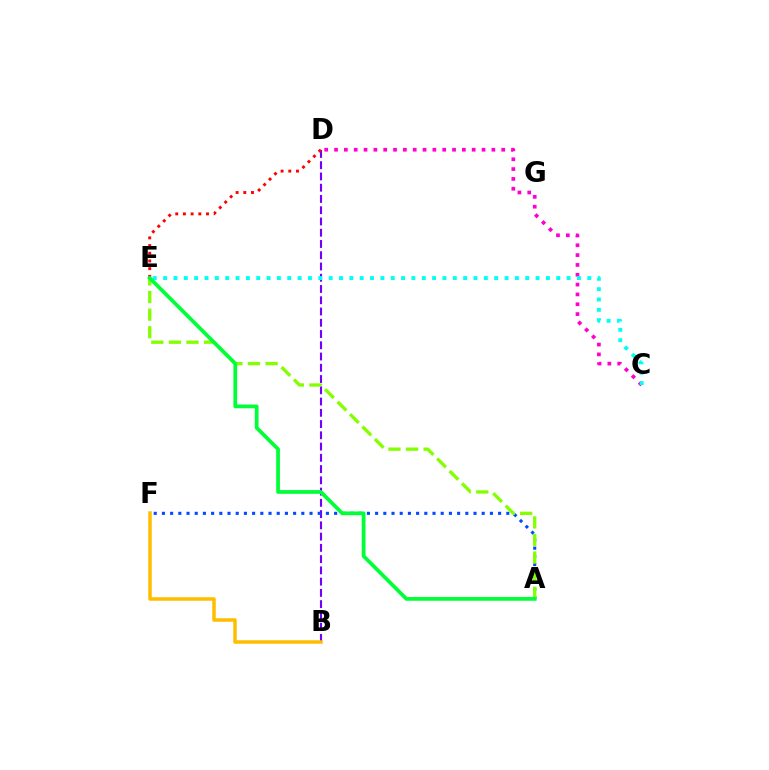{('C', 'D'): [{'color': '#ff00cf', 'line_style': 'dotted', 'thickness': 2.67}], ('B', 'D'): [{'color': '#7200ff', 'line_style': 'dashed', 'thickness': 1.53}], ('A', 'F'): [{'color': '#004bff', 'line_style': 'dotted', 'thickness': 2.23}], ('A', 'E'): [{'color': '#84ff00', 'line_style': 'dashed', 'thickness': 2.39}, {'color': '#00ff39', 'line_style': 'solid', 'thickness': 2.69}], ('C', 'E'): [{'color': '#00fff6', 'line_style': 'dotted', 'thickness': 2.81}], ('D', 'E'): [{'color': '#ff0000', 'line_style': 'dotted', 'thickness': 2.09}], ('B', 'F'): [{'color': '#ffbd00', 'line_style': 'solid', 'thickness': 2.53}]}